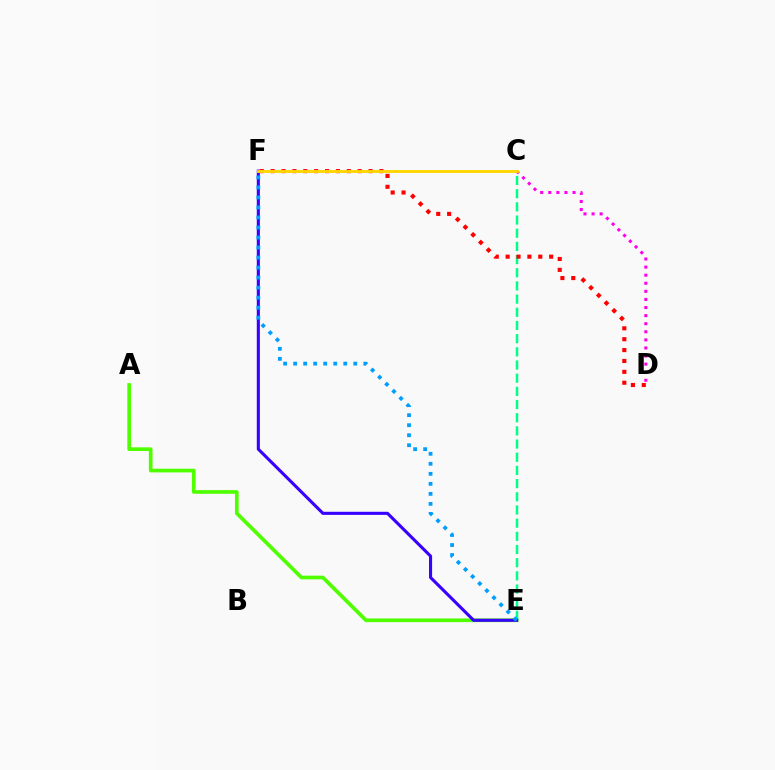{('C', 'D'): [{'color': '#ff00ed', 'line_style': 'dotted', 'thickness': 2.2}], ('A', 'E'): [{'color': '#4fff00', 'line_style': 'solid', 'thickness': 2.65}], ('C', 'E'): [{'color': '#00ff86', 'line_style': 'dashed', 'thickness': 1.79}], ('E', 'F'): [{'color': '#3700ff', 'line_style': 'solid', 'thickness': 2.23}, {'color': '#009eff', 'line_style': 'dotted', 'thickness': 2.72}], ('D', 'F'): [{'color': '#ff0000', 'line_style': 'dotted', 'thickness': 2.96}], ('C', 'F'): [{'color': '#ffd500', 'line_style': 'solid', 'thickness': 2.07}]}